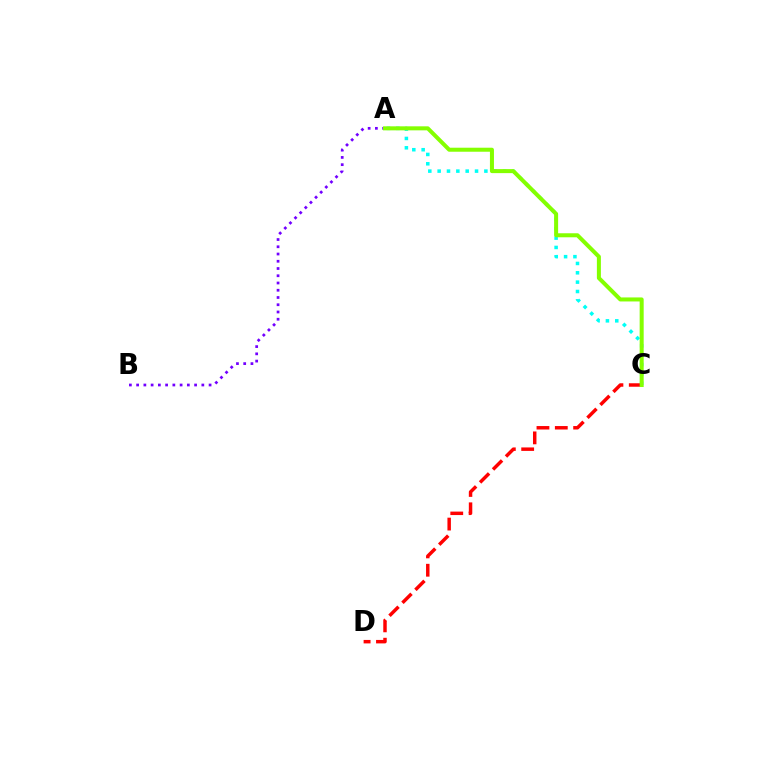{('A', 'C'): [{'color': '#00fff6', 'line_style': 'dotted', 'thickness': 2.54}, {'color': '#84ff00', 'line_style': 'solid', 'thickness': 2.9}], ('A', 'B'): [{'color': '#7200ff', 'line_style': 'dotted', 'thickness': 1.97}], ('C', 'D'): [{'color': '#ff0000', 'line_style': 'dashed', 'thickness': 2.49}]}